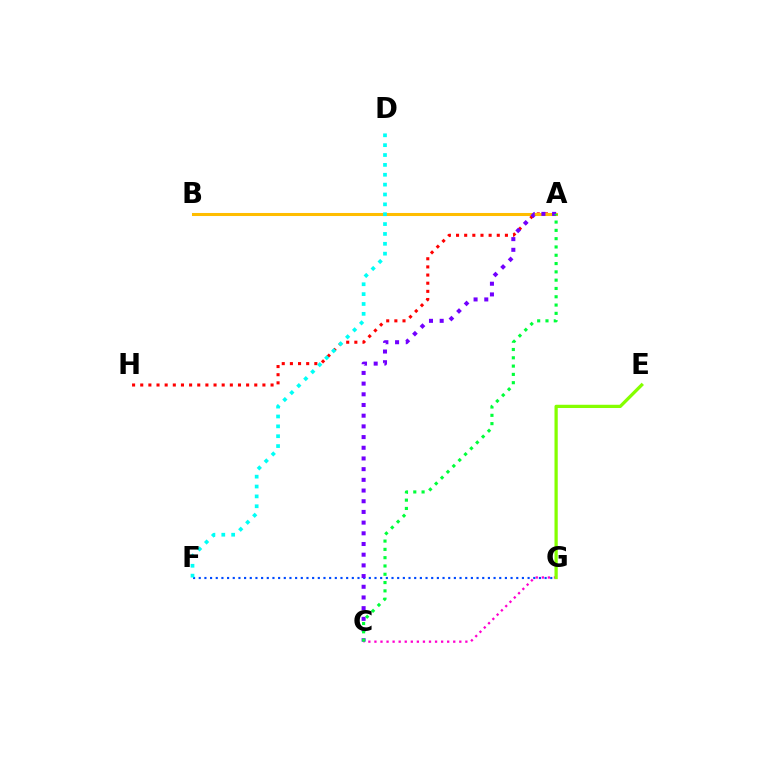{('A', 'H'): [{'color': '#ff0000', 'line_style': 'dotted', 'thickness': 2.21}], ('C', 'G'): [{'color': '#ff00cf', 'line_style': 'dotted', 'thickness': 1.65}], ('A', 'B'): [{'color': '#ffbd00', 'line_style': 'solid', 'thickness': 2.19}], ('F', 'G'): [{'color': '#004bff', 'line_style': 'dotted', 'thickness': 1.54}], ('A', 'C'): [{'color': '#7200ff', 'line_style': 'dotted', 'thickness': 2.91}, {'color': '#00ff39', 'line_style': 'dotted', 'thickness': 2.25}], ('D', 'F'): [{'color': '#00fff6', 'line_style': 'dotted', 'thickness': 2.68}], ('E', 'G'): [{'color': '#84ff00', 'line_style': 'solid', 'thickness': 2.34}]}